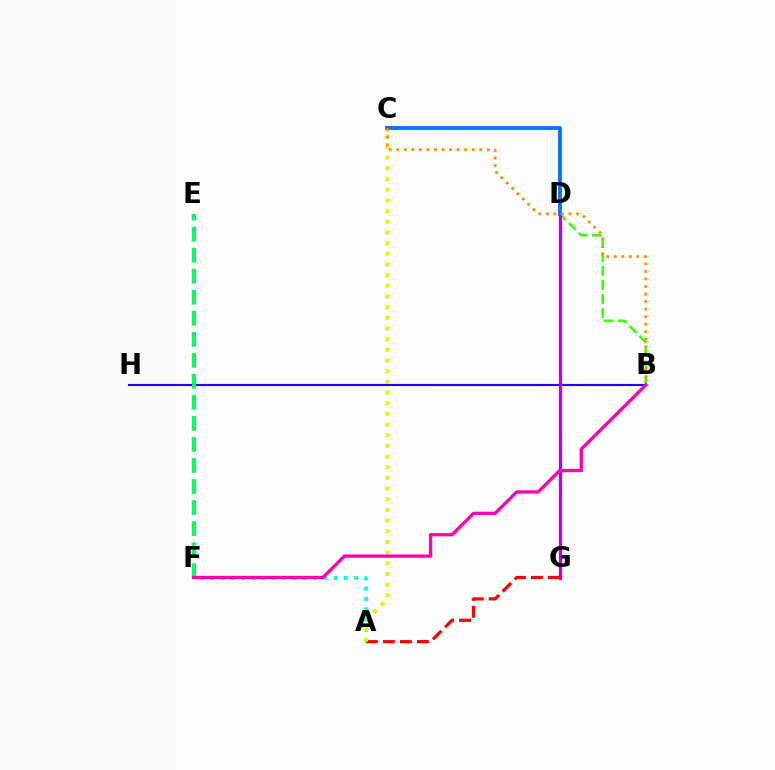{('B', 'H'): [{'color': '#2500ff', 'line_style': 'solid', 'thickness': 1.53}], ('E', 'F'): [{'color': '#00ff5c', 'line_style': 'dashed', 'thickness': 2.86}], ('B', 'D'): [{'color': '#3dff00', 'line_style': 'dashed', 'thickness': 1.9}], ('D', 'G'): [{'color': '#b900ff', 'line_style': 'solid', 'thickness': 2.35}], ('A', 'F'): [{'color': '#00fff6', 'line_style': 'dotted', 'thickness': 2.79}], ('A', 'G'): [{'color': '#ff0000', 'line_style': 'dashed', 'thickness': 2.31}], ('C', 'D'): [{'color': '#0074ff', 'line_style': 'solid', 'thickness': 2.77}], ('A', 'C'): [{'color': '#d1ff00', 'line_style': 'dotted', 'thickness': 2.9}], ('B', 'C'): [{'color': '#ff9400', 'line_style': 'dotted', 'thickness': 2.05}], ('B', 'F'): [{'color': '#ff00ac', 'line_style': 'solid', 'thickness': 2.36}]}